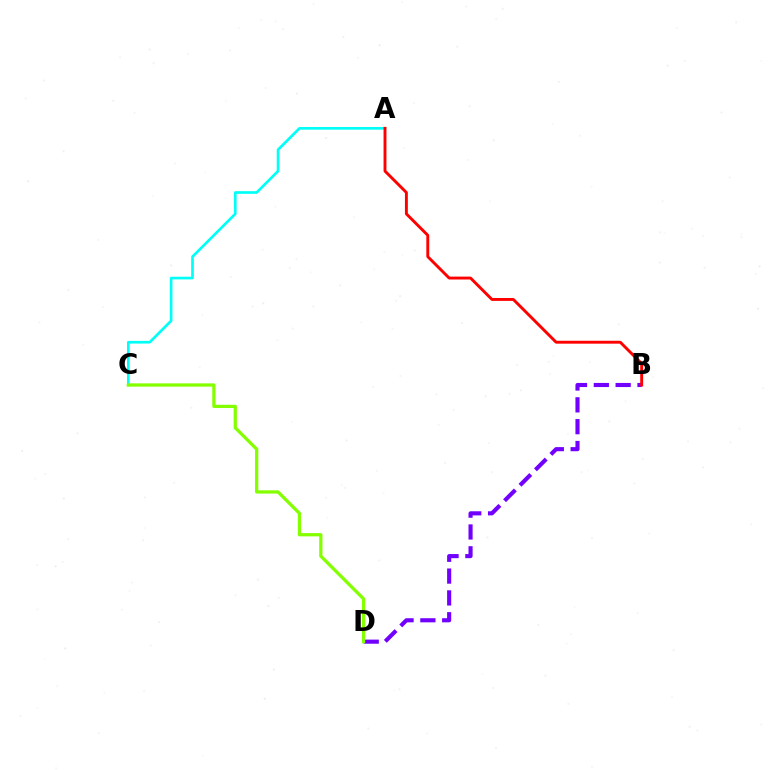{('A', 'C'): [{'color': '#00fff6', 'line_style': 'solid', 'thickness': 1.93}], ('B', 'D'): [{'color': '#7200ff', 'line_style': 'dashed', 'thickness': 2.97}], ('A', 'B'): [{'color': '#ff0000', 'line_style': 'solid', 'thickness': 2.09}], ('C', 'D'): [{'color': '#84ff00', 'line_style': 'solid', 'thickness': 2.34}]}